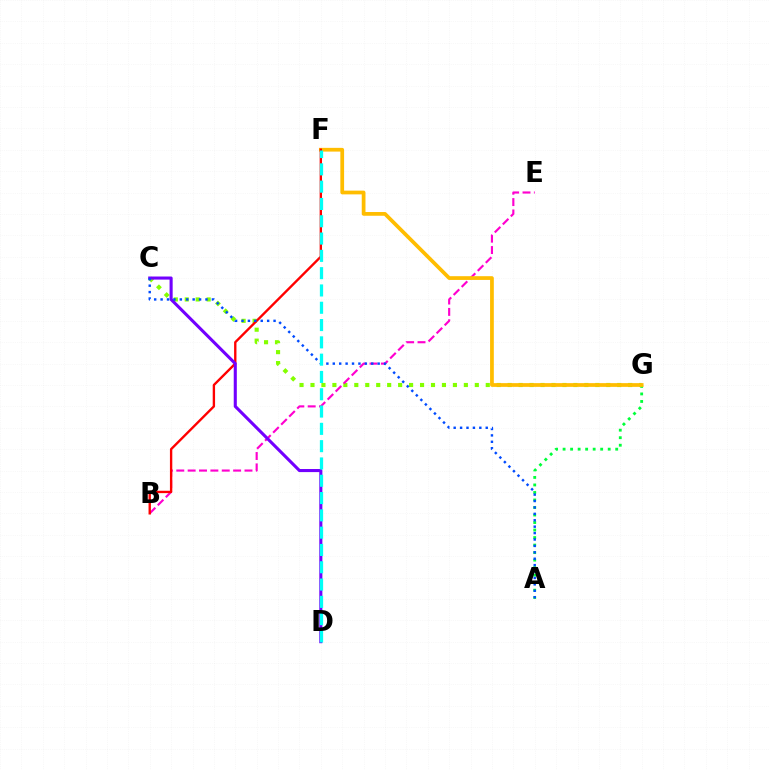{('A', 'G'): [{'color': '#00ff39', 'line_style': 'dotted', 'thickness': 2.04}], ('C', 'G'): [{'color': '#84ff00', 'line_style': 'dotted', 'thickness': 2.98}], ('B', 'E'): [{'color': '#ff00cf', 'line_style': 'dashed', 'thickness': 1.54}], ('F', 'G'): [{'color': '#ffbd00', 'line_style': 'solid', 'thickness': 2.69}], ('B', 'F'): [{'color': '#ff0000', 'line_style': 'solid', 'thickness': 1.7}], ('C', 'D'): [{'color': '#7200ff', 'line_style': 'solid', 'thickness': 2.22}], ('A', 'C'): [{'color': '#004bff', 'line_style': 'dotted', 'thickness': 1.74}], ('D', 'F'): [{'color': '#00fff6', 'line_style': 'dashed', 'thickness': 2.35}]}